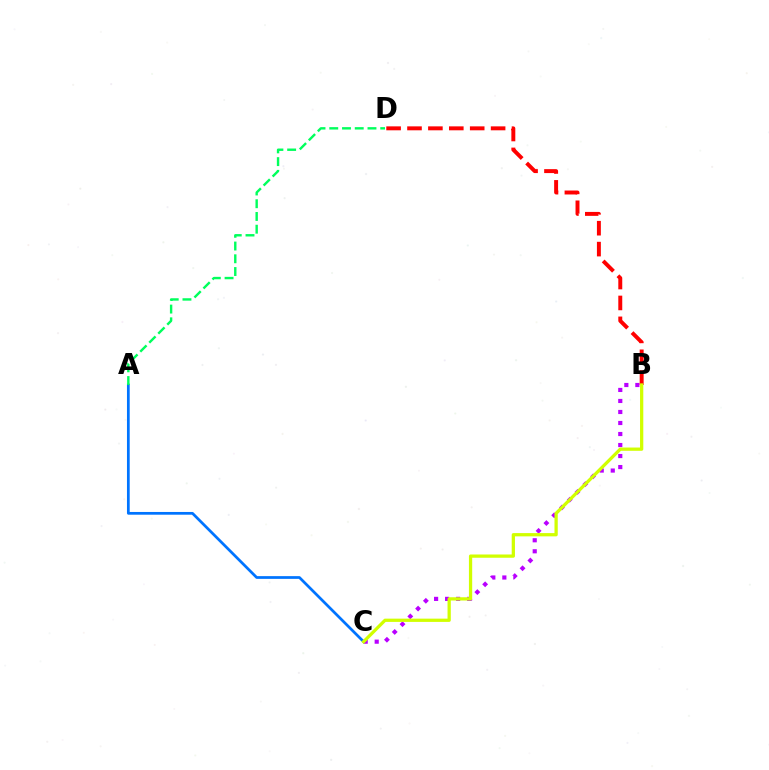{('B', 'C'): [{'color': '#b900ff', 'line_style': 'dotted', 'thickness': 2.99}, {'color': '#d1ff00', 'line_style': 'solid', 'thickness': 2.35}], ('A', 'C'): [{'color': '#0074ff', 'line_style': 'solid', 'thickness': 1.97}], ('B', 'D'): [{'color': '#ff0000', 'line_style': 'dashed', 'thickness': 2.84}], ('A', 'D'): [{'color': '#00ff5c', 'line_style': 'dashed', 'thickness': 1.73}]}